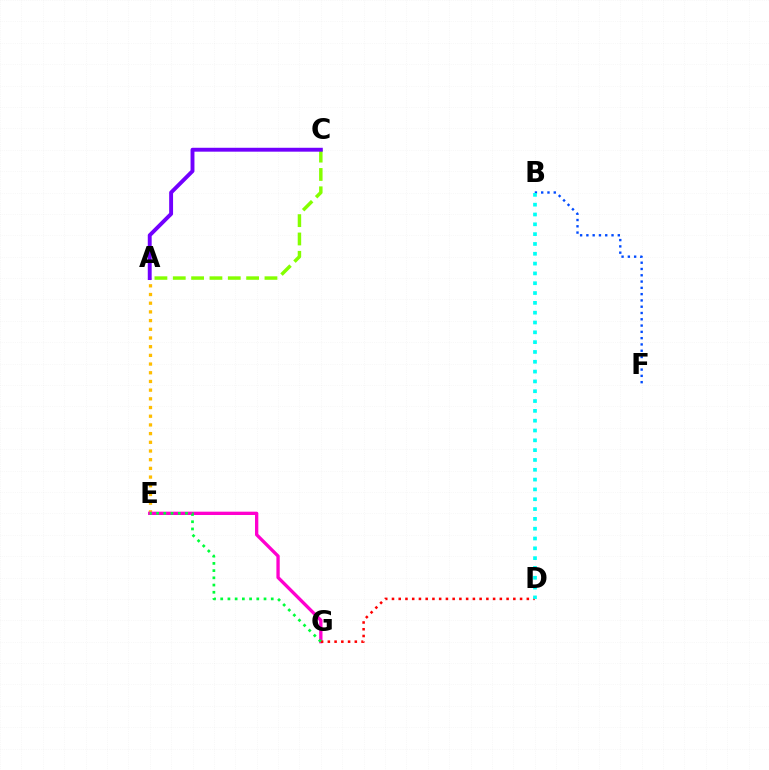{('A', 'C'): [{'color': '#84ff00', 'line_style': 'dashed', 'thickness': 2.49}, {'color': '#7200ff', 'line_style': 'solid', 'thickness': 2.81}], ('A', 'E'): [{'color': '#ffbd00', 'line_style': 'dotted', 'thickness': 2.36}], ('E', 'G'): [{'color': '#ff00cf', 'line_style': 'solid', 'thickness': 2.39}, {'color': '#00ff39', 'line_style': 'dotted', 'thickness': 1.96}], ('D', 'G'): [{'color': '#ff0000', 'line_style': 'dotted', 'thickness': 1.83}], ('B', 'F'): [{'color': '#004bff', 'line_style': 'dotted', 'thickness': 1.71}], ('B', 'D'): [{'color': '#00fff6', 'line_style': 'dotted', 'thickness': 2.67}]}